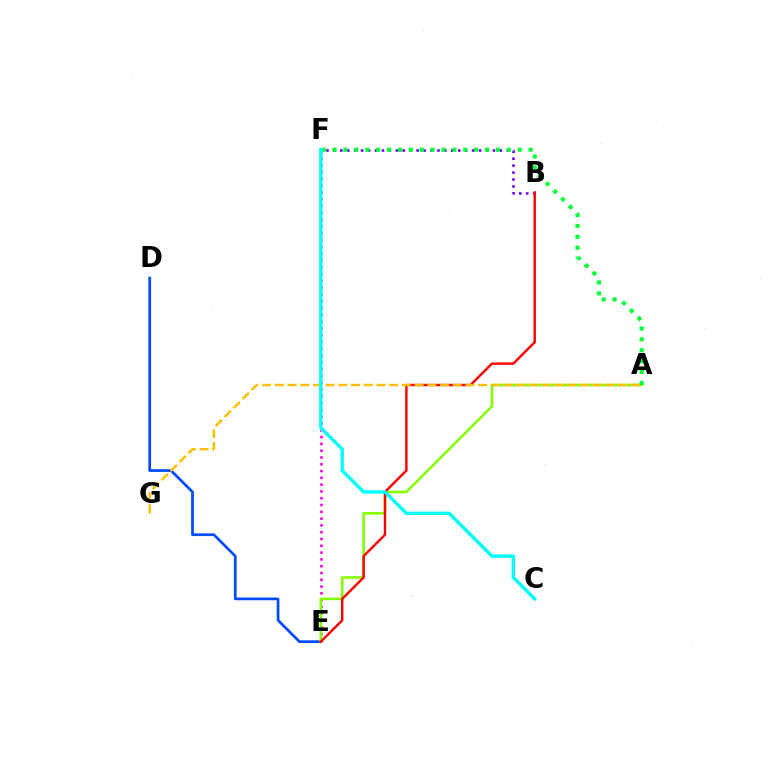{('D', 'E'): [{'color': '#004bff', 'line_style': 'solid', 'thickness': 1.96}], ('E', 'F'): [{'color': '#ff00cf', 'line_style': 'dotted', 'thickness': 1.85}], ('A', 'E'): [{'color': '#84ff00', 'line_style': 'solid', 'thickness': 1.88}], ('B', 'F'): [{'color': '#7200ff', 'line_style': 'dotted', 'thickness': 1.88}], ('A', 'F'): [{'color': '#00ff39', 'line_style': 'dotted', 'thickness': 2.96}], ('B', 'E'): [{'color': '#ff0000', 'line_style': 'solid', 'thickness': 1.74}], ('A', 'G'): [{'color': '#ffbd00', 'line_style': 'dashed', 'thickness': 1.73}], ('C', 'F'): [{'color': '#00fff6', 'line_style': 'solid', 'thickness': 2.44}]}